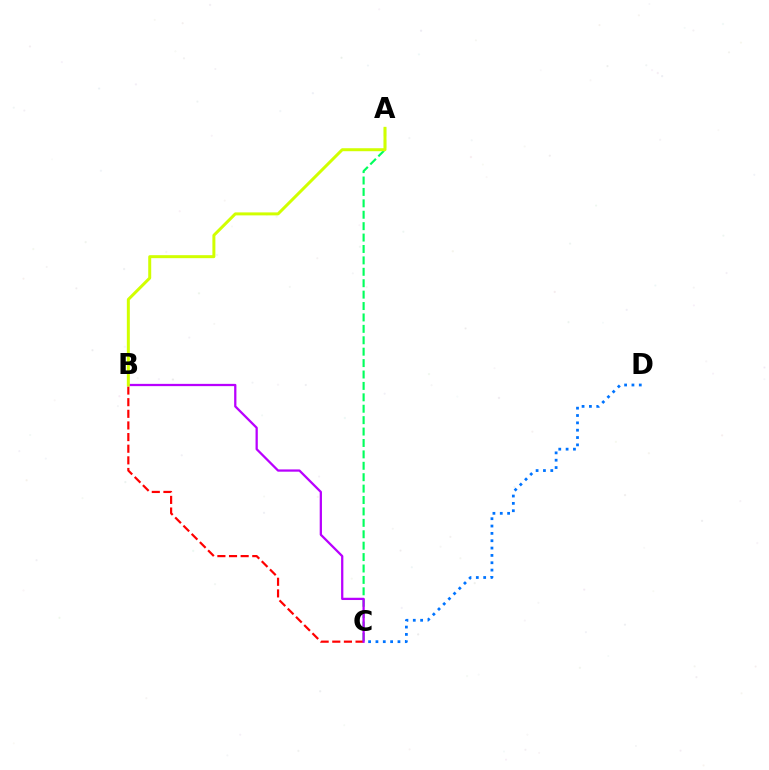{('A', 'C'): [{'color': '#00ff5c', 'line_style': 'dashed', 'thickness': 1.55}], ('B', 'C'): [{'color': '#ff0000', 'line_style': 'dashed', 'thickness': 1.58}, {'color': '#b900ff', 'line_style': 'solid', 'thickness': 1.63}], ('C', 'D'): [{'color': '#0074ff', 'line_style': 'dotted', 'thickness': 1.99}], ('A', 'B'): [{'color': '#d1ff00', 'line_style': 'solid', 'thickness': 2.15}]}